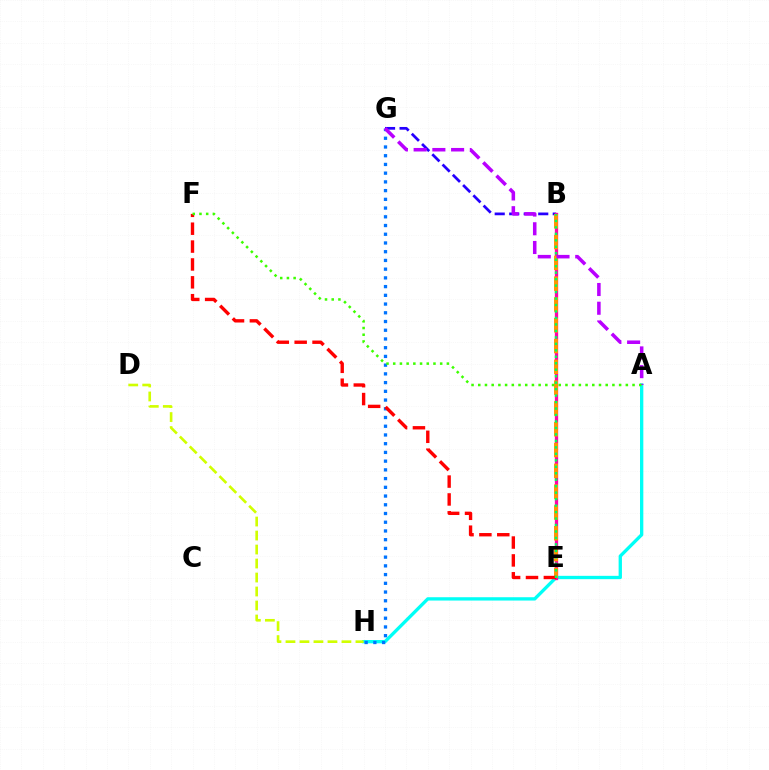{('A', 'H'): [{'color': '#00fff6', 'line_style': 'solid', 'thickness': 2.39}], ('G', 'H'): [{'color': '#0074ff', 'line_style': 'dotted', 'thickness': 2.37}], ('B', 'G'): [{'color': '#2500ff', 'line_style': 'dashed', 'thickness': 1.97}], ('B', 'E'): [{'color': '#ff00ac', 'line_style': 'solid', 'thickness': 2.39}, {'color': '#ff9400', 'line_style': 'dashed', 'thickness': 2.83}, {'color': '#00ff5c', 'line_style': 'dotted', 'thickness': 1.76}], ('D', 'H'): [{'color': '#d1ff00', 'line_style': 'dashed', 'thickness': 1.9}], ('E', 'F'): [{'color': '#ff0000', 'line_style': 'dashed', 'thickness': 2.43}], ('A', 'G'): [{'color': '#b900ff', 'line_style': 'dashed', 'thickness': 2.54}], ('A', 'F'): [{'color': '#3dff00', 'line_style': 'dotted', 'thickness': 1.82}]}